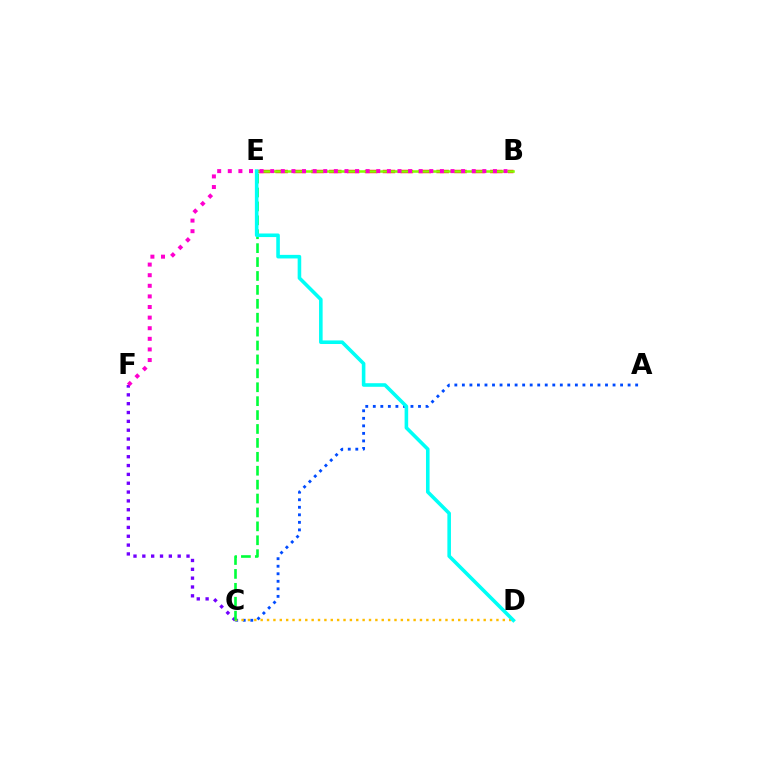{('C', 'F'): [{'color': '#7200ff', 'line_style': 'dotted', 'thickness': 2.4}], ('A', 'C'): [{'color': '#004bff', 'line_style': 'dotted', 'thickness': 2.05}], ('B', 'E'): [{'color': '#ff0000', 'line_style': 'dashed', 'thickness': 2.43}, {'color': '#84ff00', 'line_style': 'solid', 'thickness': 1.83}], ('C', 'D'): [{'color': '#ffbd00', 'line_style': 'dotted', 'thickness': 1.73}], ('C', 'E'): [{'color': '#00ff39', 'line_style': 'dashed', 'thickness': 1.89}], ('B', 'F'): [{'color': '#ff00cf', 'line_style': 'dotted', 'thickness': 2.88}], ('D', 'E'): [{'color': '#00fff6', 'line_style': 'solid', 'thickness': 2.58}]}